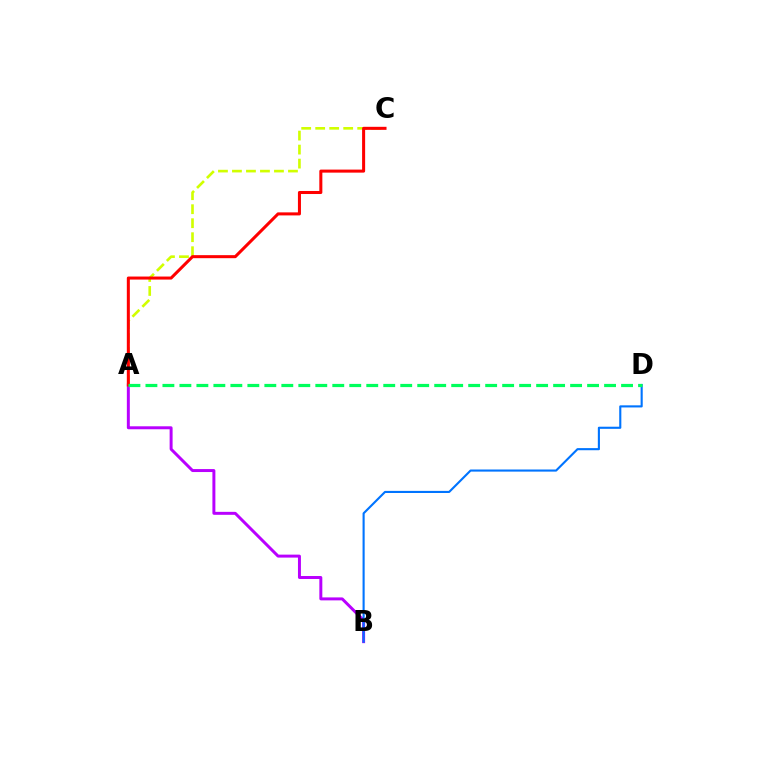{('A', 'B'): [{'color': '#b900ff', 'line_style': 'solid', 'thickness': 2.14}], ('B', 'D'): [{'color': '#0074ff', 'line_style': 'solid', 'thickness': 1.52}], ('A', 'C'): [{'color': '#d1ff00', 'line_style': 'dashed', 'thickness': 1.9}, {'color': '#ff0000', 'line_style': 'solid', 'thickness': 2.19}], ('A', 'D'): [{'color': '#00ff5c', 'line_style': 'dashed', 'thickness': 2.31}]}